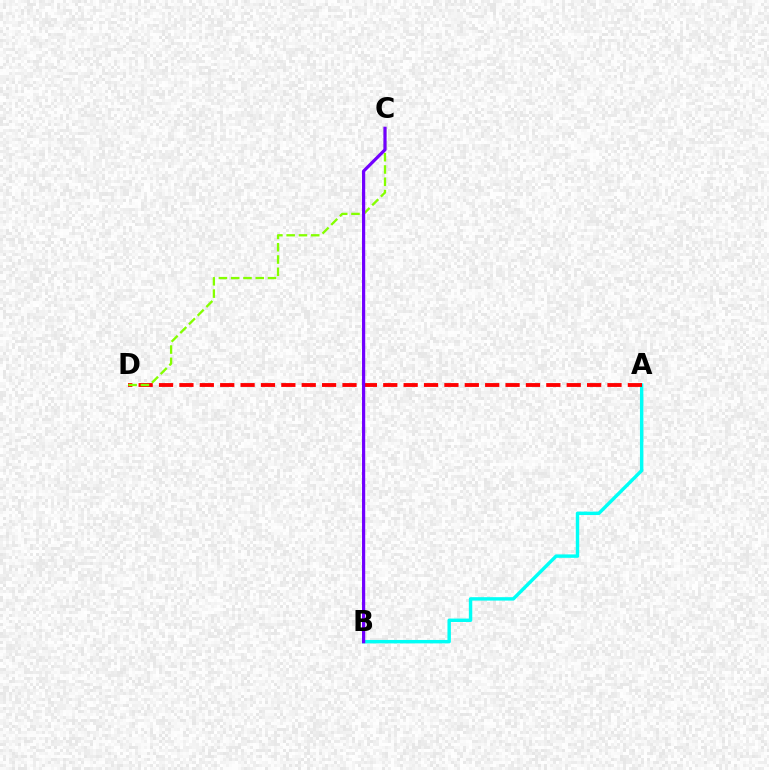{('A', 'B'): [{'color': '#00fff6', 'line_style': 'solid', 'thickness': 2.46}], ('A', 'D'): [{'color': '#ff0000', 'line_style': 'dashed', 'thickness': 2.77}], ('C', 'D'): [{'color': '#84ff00', 'line_style': 'dashed', 'thickness': 1.67}], ('B', 'C'): [{'color': '#7200ff', 'line_style': 'solid', 'thickness': 2.3}]}